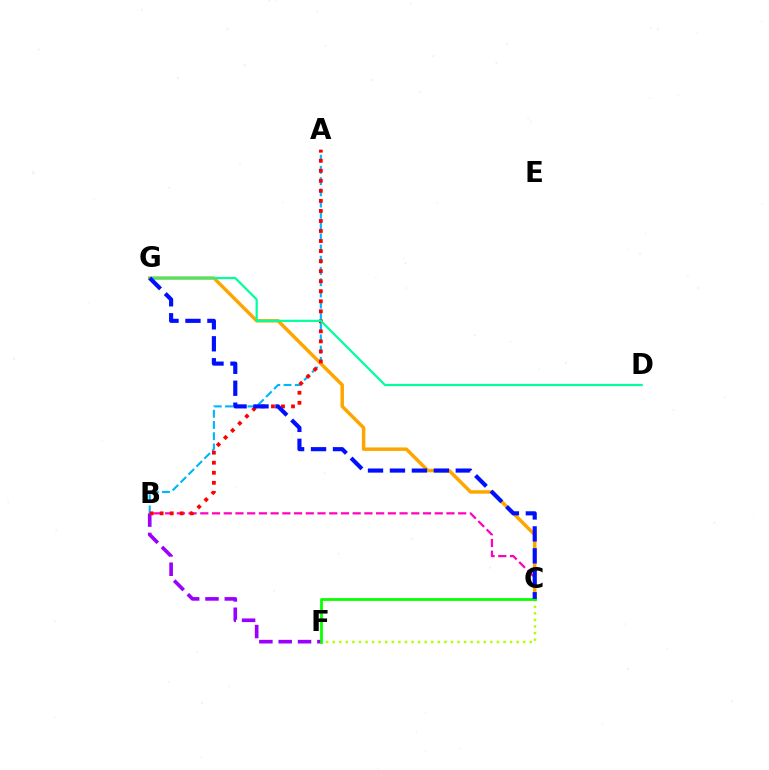{('C', 'F'): [{'color': '#b3ff00', 'line_style': 'dotted', 'thickness': 1.78}, {'color': '#08ff00', 'line_style': 'solid', 'thickness': 2.0}], ('B', 'F'): [{'color': '#9b00ff', 'line_style': 'dashed', 'thickness': 2.63}], ('A', 'B'): [{'color': '#00b5ff', 'line_style': 'dashed', 'thickness': 1.53}, {'color': '#ff0000', 'line_style': 'dotted', 'thickness': 2.73}], ('B', 'C'): [{'color': '#ff00bd', 'line_style': 'dashed', 'thickness': 1.59}], ('C', 'G'): [{'color': '#ffa500', 'line_style': 'solid', 'thickness': 2.5}, {'color': '#0010ff', 'line_style': 'dashed', 'thickness': 2.98}], ('D', 'G'): [{'color': '#00ff9d', 'line_style': 'solid', 'thickness': 1.58}]}